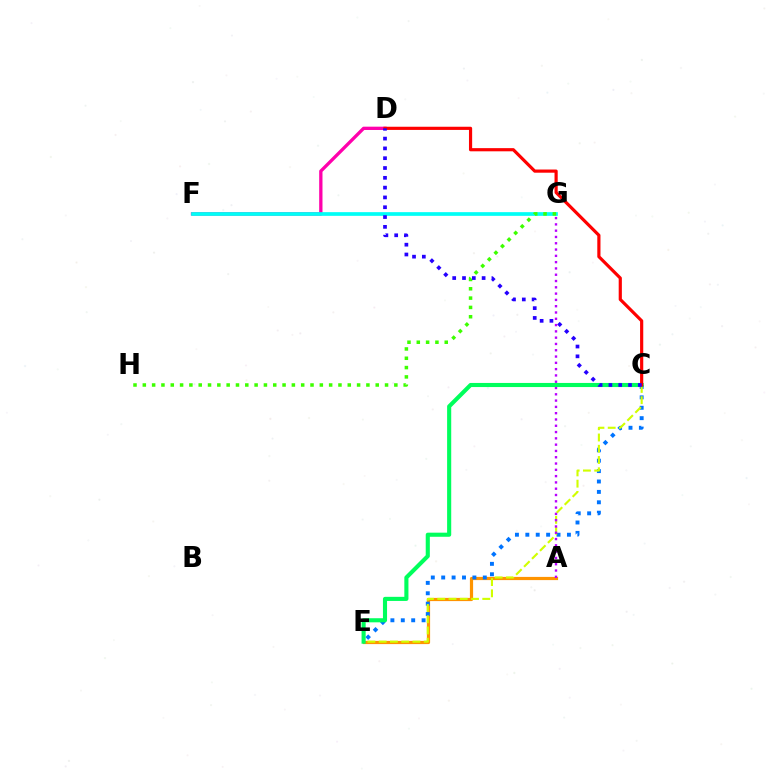{('D', 'F'): [{'color': '#ff00ac', 'line_style': 'solid', 'thickness': 2.38}], ('A', 'E'): [{'color': '#ff9400', 'line_style': 'solid', 'thickness': 2.3}], ('F', 'G'): [{'color': '#00fff6', 'line_style': 'solid', 'thickness': 2.66}], ('C', 'E'): [{'color': '#0074ff', 'line_style': 'dotted', 'thickness': 2.83}, {'color': '#d1ff00', 'line_style': 'dashed', 'thickness': 1.53}, {'color': '#00ff5c', 'line_style': 'solid', 'thickness': 2.95}], ('A', 'G'): [{'color': '#b900ff', 'line_style': 'dotted', 'thickness': 1.71}], ('G', 'H'): [{'color': '#3dff00', 'line_style': 'dotted', 'thickness': 2.53}], ('C', 'D'): [{'color': '#ff0000', 'line_style': 'solid', 'thickness': 2.29}, {'color': '#2500ff', 'line_style': 'dotted', 'thickness': 2.66}]}